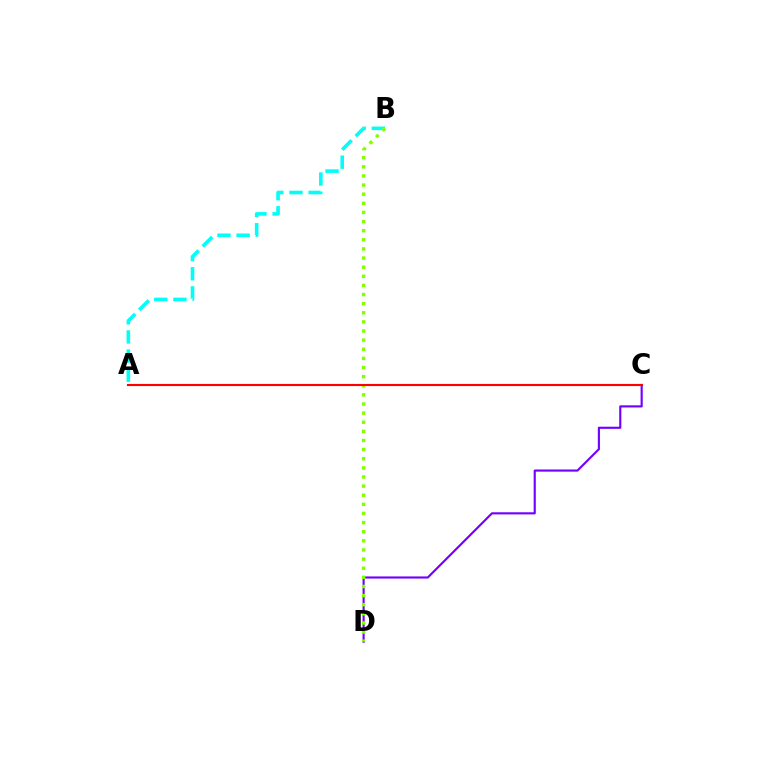{('C', 'D'): [{'color': '#7200ff', 'line_style': 'solid', 'thickness': 1.54}], ('A', 'B'): [{'color': '#00fff6', 'line_style': 'dashed', 'thickness': 2.6}], ('B', 'D'): [{'color': '#84ff00', 'line_style': 'dotted', 'thickness': 2.48}], ('A', 'C'): [{'color': '#ff0000', 'line_style': 'solid', 'thickness': 1.53}]}